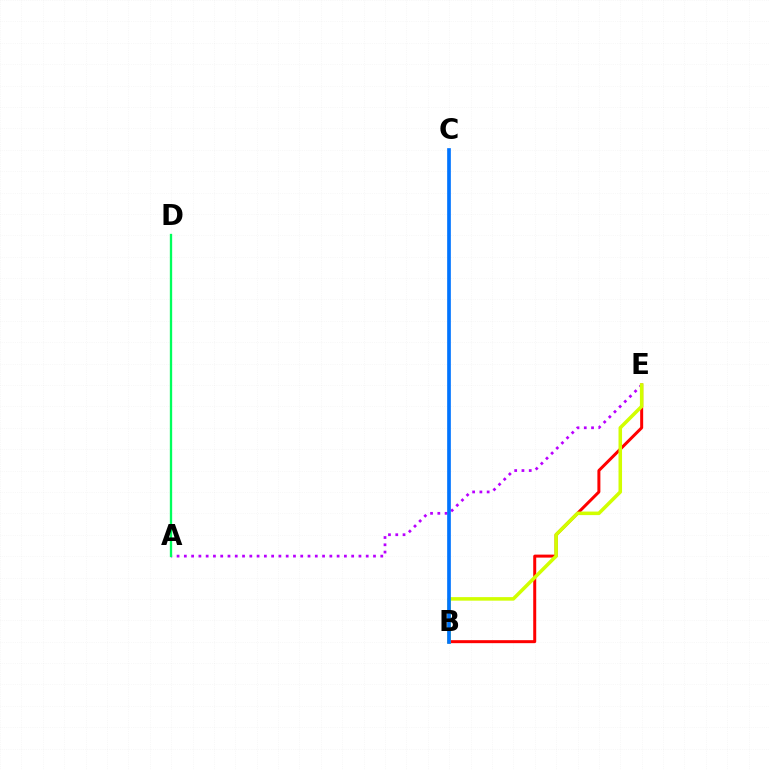{('B', 'E'): [{'color': '#ff0000', 'line_style': 'solid', 'thickness': 2.15}, {'color': '#d1ff00', 'line_style': 'solid', 'thickness': 2.55}], ('A', 'E'): [{'color': '#b900ff', 'line_style': 'dotted', 'thickness': 1.98}], ('A', 'D'): [{'color': '#00ff5c', 'line_style': 'solid', 'thickness': 1.68}], ('B', 'C'): [{'color': '#0074ff', 'line_style': 'solid', 'thickness': 2.65}]}